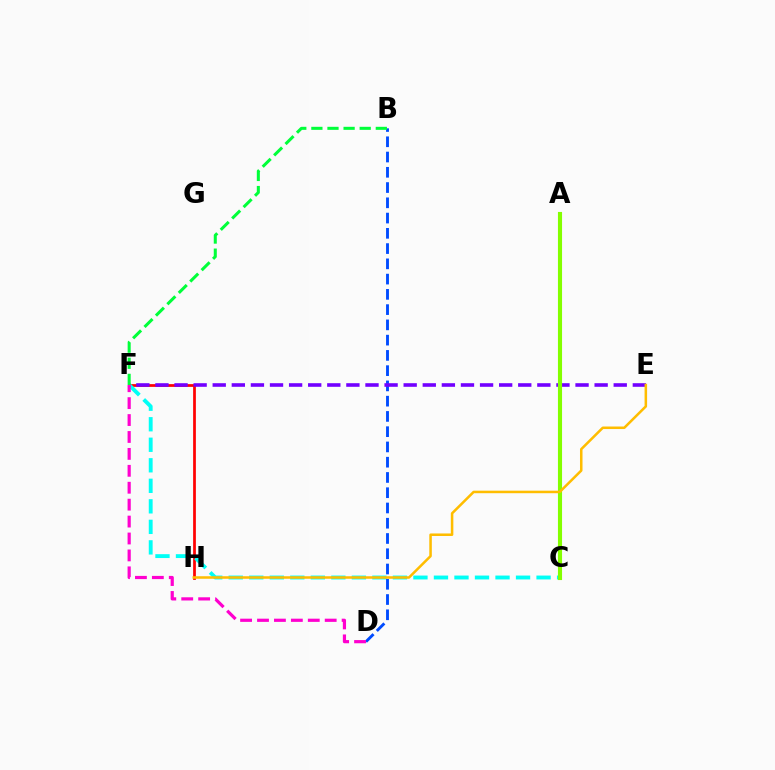{('F', 'H'): [{'color': '#ff0000', 'line_style': 'solid', 'thickness': 1.97}], ('C', 'F'): [{'color': '#00fff6', 'line_style': 'dashed', 'thickness': 2.79}], ('B', 'D'): [{'color': '#004bff', 'line_style': 'dashed', 'thickness': 2.07}], ('E', 'F'): [{'color': '#7200ff', 'line_style': 'dashed', 'thickness': 2.59}], ('A', 'C'): [{'color': '#84ff00', 'line_style': 'solid', 'thickness': 2.96}], ('D', 'F'): [{'color': '#ff00cf', 'line_style': 'dashed', 'thickness': 2.3}], ('E', 'H'): [{'color': '#ffbd00', 'line_style': 'solid', 'thickness': 1.82}], ('B', 'F'): [{'color': '#00ff39', 'line_style': 'dashed', 'thickness': 2.19}]}